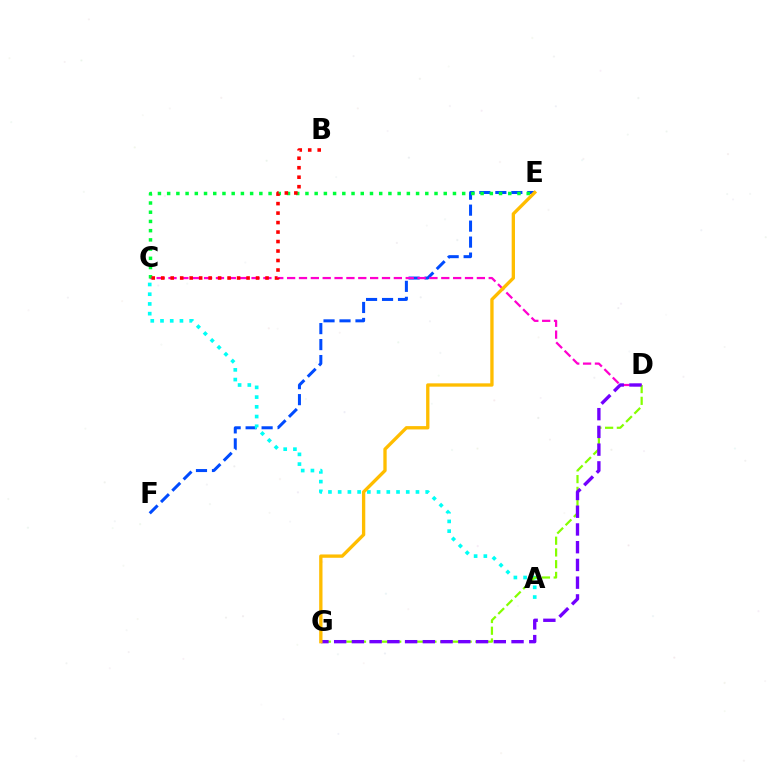{('E', 'F'): [{'color': '#004bff', 'line_style': 'dashed', 'thickness': 2.17}], ('C', 'D'): [{'color': '#ff00cf', 'line_style': 'dashed', 'thickness': 1.61}], ('A', 'C'): [{'color': '#00fff6', 'line_style': 'dotted', 'thickness': 2.64}], ('D', 'G'): [{'color': '#84ff00', 'line_style': 'dashed', 'thickness': 1.59}, {'color': '#7200ff', 'line_style': 'dashed', 'thickness': 2.41}], ('C', 'E'): [{'color': '#00ff39', 'line_style': 'dotted', 'thickness': 2.5}], ('B', 'C'): [{'color': '#ff0000', 'line_style': 'dotted', 'thickness': 2.58}], ('E', 'G'): [{'color': '#ffbd00', 'line_style': 'solid', 'thickness': 2.39}]}